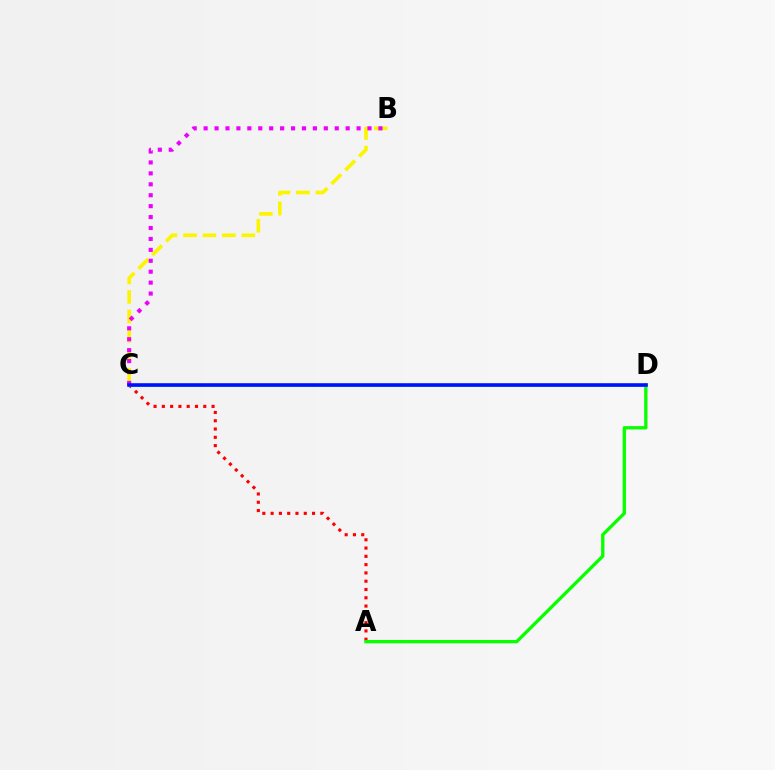{('A', 'C'): [{'color': '#ff0000', 'line_style': 'dotted', 'thickness': 2.25}], ('B', 'C'): [{'color': '#fcf500', 'line_style': 'dashed', 'thickness': 2.64}, {'color': '#ee00ff', 'line_style': 'dotted', 'thickness': 2.97}], ('A', 'D'): [{'color': '#08ff00', 'line_style': 'solid', 'thickness': 2.38}], ('C', 'D'): [{'color': '#00fff6', 'line_style': 'solid', 'thickness': 2.03}, {'color': '#0010ff', 'line_style': 'solid', 'thickness': 2.58}]}